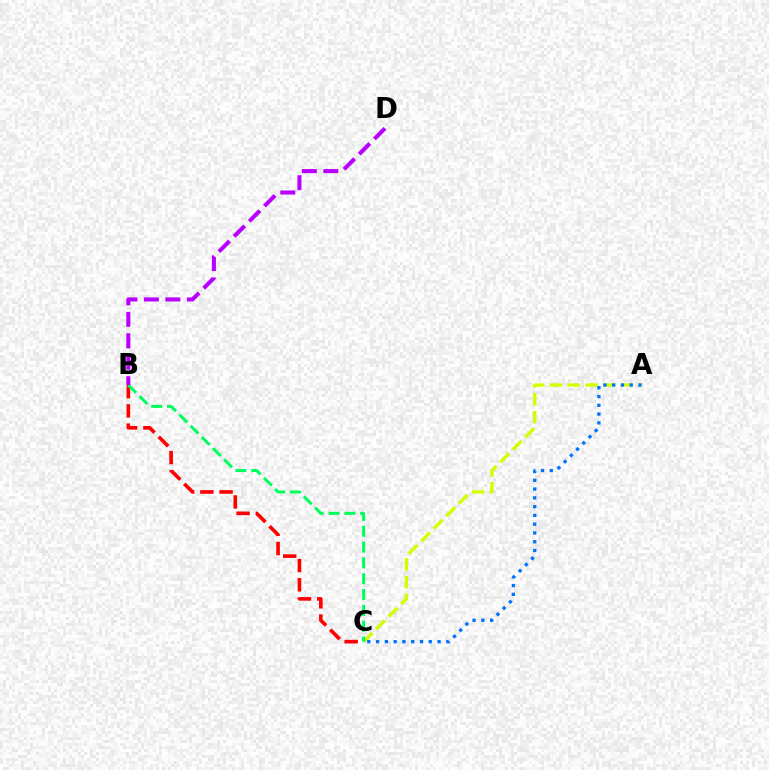{('A', 'C'): [{'color': '#d1ff00', 'line_style': 'dashed', 'thickness': 2.41}, {'color': '#0074ff', 'line_style': 'dotted', 'thickness': 2.38}], ('B', 'C'): [{'color': '#ff0000', 'line_style': 'dashed', 'thickness': 2.61}, {'color': '#00ff5c', 'line_style': 'dashed', 'thickness': 2.15}], ('B', 'D'): [{'color': '#b900ff', 'line_style': 'dashed', 'thickness': 2.92}]}